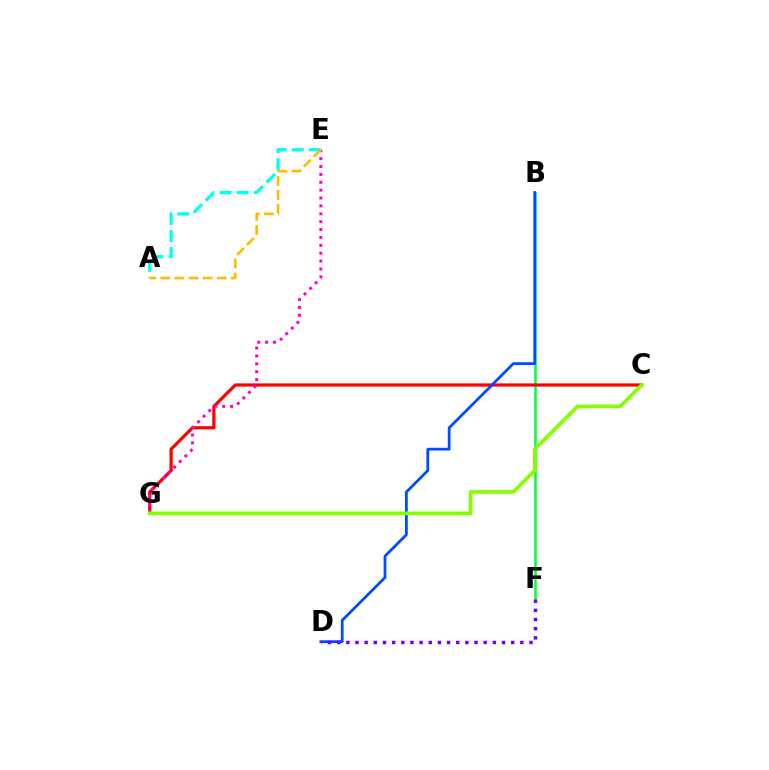{('B', 'F'): [{'color': '#00ff39', 'line_style': 'solid', 'thickness': 1.81}], ('C', 'G'): [{'color': '#ff0000', 'line_style': 'solid', 'thickness': 2.33}, {'color': '#84ff00', 'line_style': 'solid', 'thickness': 2.63}], ('E', 'G'): [{'color': '#ff00cf', 'line_style': 'dotted', 'thickness': 2.14}], ('B', 'D'): [{'color': '#004bff', 'line_style': 'solid', 'thickness': 1.99}], ('D', 'F'): [{'color': '#7200ff', 'line_style': 'dotted', 'thickness': 2.49}], ('A', 'E'): [{'color': '#00fff6', 'line_style': 'dashed', 'thickness': 2.32}, {'color': '#ffbd00', 'line_style': 'dashed', 'thickness': 1.92}]}